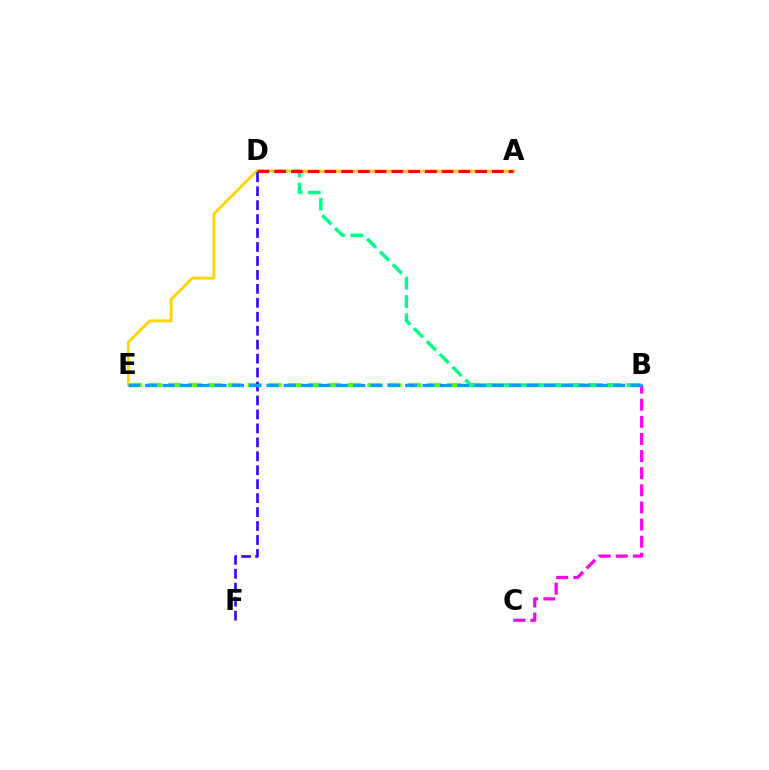{('B', 'E'): [{'color': '#4fff00', 'line_style': 'dashed', 'thickness': 2.71}, {'color': '#009eff', 'line_style': 'dashed', 'thickness': 2.35}], ('B', 'D'): [{'color': '#00ff86', 'line_style': 'dashed', 'thickness': 2.47}], ('A', 'E'): [{'color': '#ffd500', 'line_style': 'solid', 'thickness': 2.05}], ('A', 'D'): [{'color': '#ff0000', 'line_style': 'dashed', 'thickness': 2.28}], ('D', 'F'): [{'color': '#3700ff', 'line_style': 'dashed', 'thickness': 1.9}], ('B', 'C'): [{'color': '#ff00ed', 'line_style': 'dashed', 'thickness': 2.33}]}